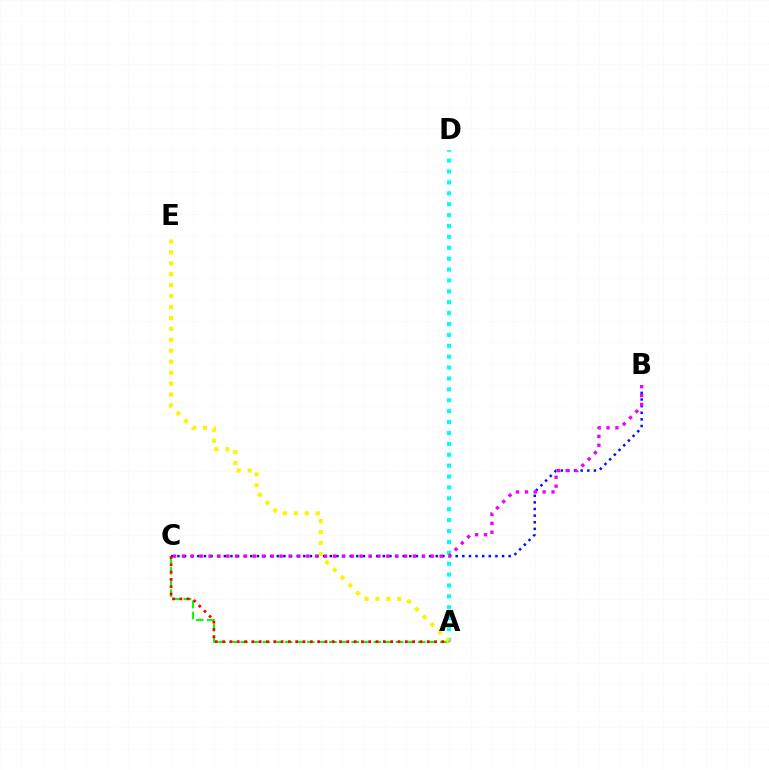{('A', 'C'): [{'color': '#08ff00', 'line_style': 'dashed', 'thickness': 1.51}, {'color': '#ff0000', 'line_style': 'dotted', 'thickness': 1.98}], ('B', 'C'): [{'color': '#0010ff', 'line_style': 'dotted', 'thickness': 1.8}, {'color': '#ee00ff', 'line_style': 'dotted', 'thickness': 2.41}], ('A', 'D'): [{'color': '#00fff6', 'line_style': 'dotted', 'thickness': 2.96}], ('A', 'E'): [{'color': '#fcf500', 'line_style': 'dotted', 'thickness': 2.97}]}